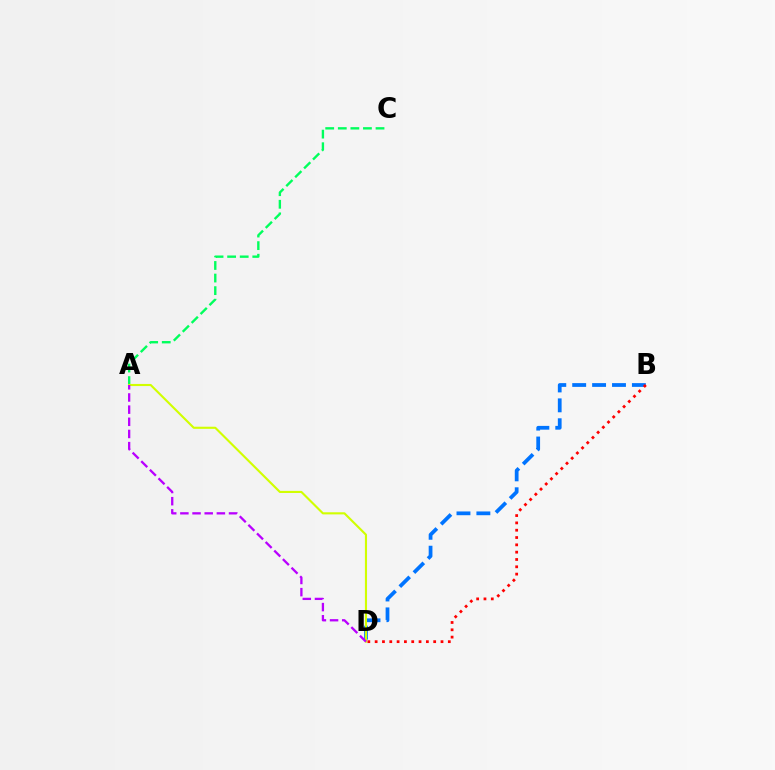{('B', 'D'): [{'color': '#0074ff', 'line_style': 'dashed', 'thickness': 2.7}, {'color': '#ff0000', 'line_style': 'dotted', 'thickness': 1.99}], ('A', 'C'): [{'color': '#00ff5c', 'line_style': 'dashed', 'thickness': 1.71}], ('A', 'D'): [{'color': '#d1ff00', 'line_style': 'solid', 'thickness': 1.53}, {'color': '#b900ff', 'line_style': 'dashed', 'thickness': 1.65}]}